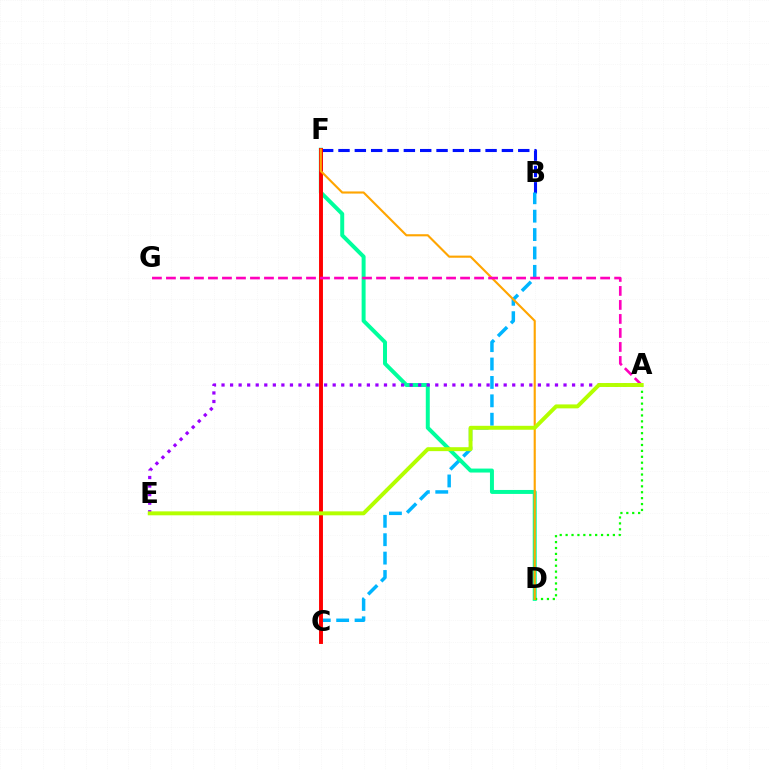{('B', 'F'): [{'color': '#0010ff', 'line_style': 'dashed', 'thickness': 2.22}], ('B', 'C'): [{'color': '#00b5ff', 'line_style': 'dashed', 'thickness': 2.5}], ('D', 'F'): [{'color': '#00ff9d', 'line_style': 'solid', 'thickness': 2.86}, {'color': '#ffa500', 'line_style': 'solid', 'thickness': 1.53}], ('C', 'F'): [{'color': '#ff0000', 'line_style': 'solid', 'thickness': 2.81}], ('A', 'E'): [{'color': '#9b00ff', 'line_style': 'dotted', 'thickness': 2.32}, {'color': '#b3ff00', 'line_style': 'solid', 'thickness': 2.84}], ('A', 'D'): [{'color': '#08ff00', 'line_style': 'dotted', 'thickness': 1.6}], ('A', 'G'): [{'color': '#ff00bd', 'line_style': 'dashed', 'thickness': 1.9}]}